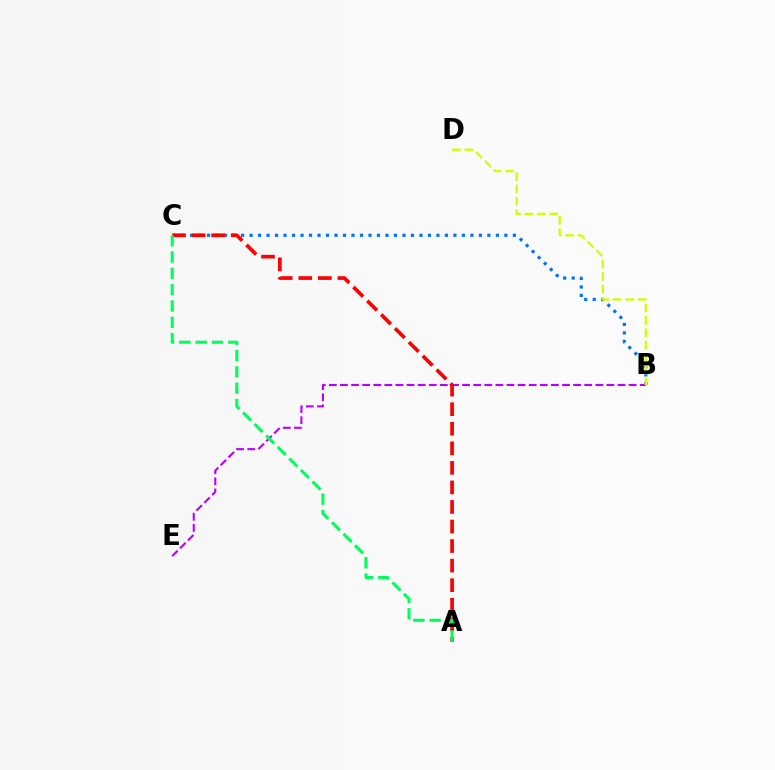{('B', 'C'): [{'color': '#0074ff', 'line_style': 'dotted', 'thickness': 2.31}], ('B', 'E'): [{'color': '#b900ff', 'line_style': 'dashed', 'thickness': 1.51}], ('B', 'D'): [{'color': '#d1ff00', 'line_style': 'dashed', 'thickness': 1.69}], ('A', 'C'): [{'color': '#ff0000', 'line_style': 'dashed', 'thickness': 2.66}, {'color': '#00ff5c', 'line_style': 'dashed', 'thickness': 2.22}]}